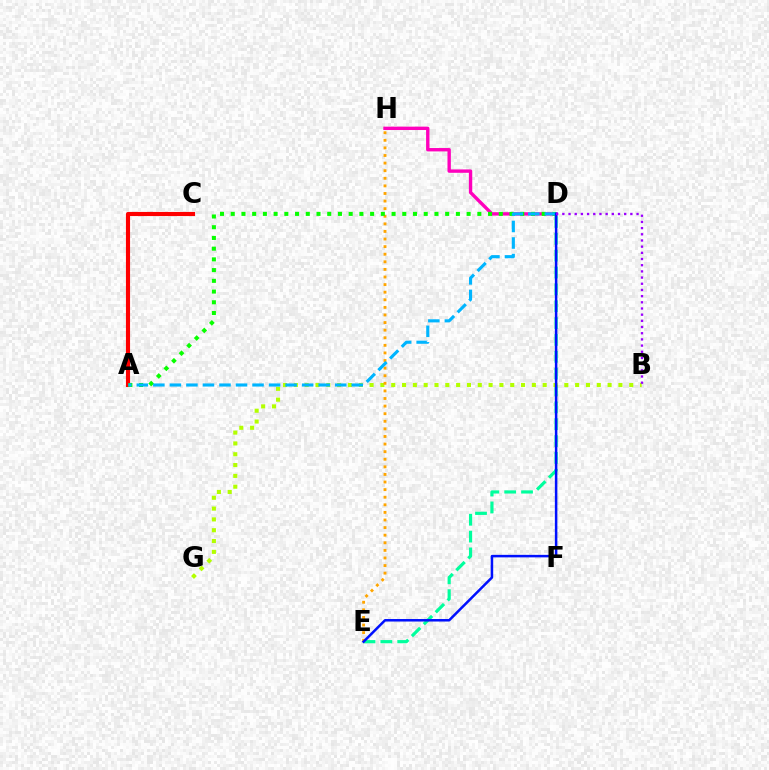{('D', 'E'): [{'color': '#00ff9d', 'line_style': 'dashed', 'thickness': 2.29}, {'color': '#0010ff', 'line_style': 'solid', 'thickness': 1.81}], ('D', 'H'): [{'color': '#ff00bd', 'line_style': 'solid', 'thickness': 2.43}], ('B', 'G'): [{'color': '#b3ff00', 'line_style': 'dotted', 'thickness': 2.94}], ('A', 'C'): [{'color': '#ff0000', 'line_style': 'solid', 'thickness': 2.97}], ('E', 'H'): [{'color': '#ffa500', 'line_style': 'dotted', 'thickness': 2.06}], ('A', 'D'): [{'color': '#08ff00', 'line_style': 'dotted', 'thickness': 2.91}, {'color': '#00b5ff', 'line_style': 'dashed', 'thickness': 2.25}], ('B', 'D'): [{'color': '#9b00ff', 'line_style': 'dotted', 'thickness': 1.68}]}